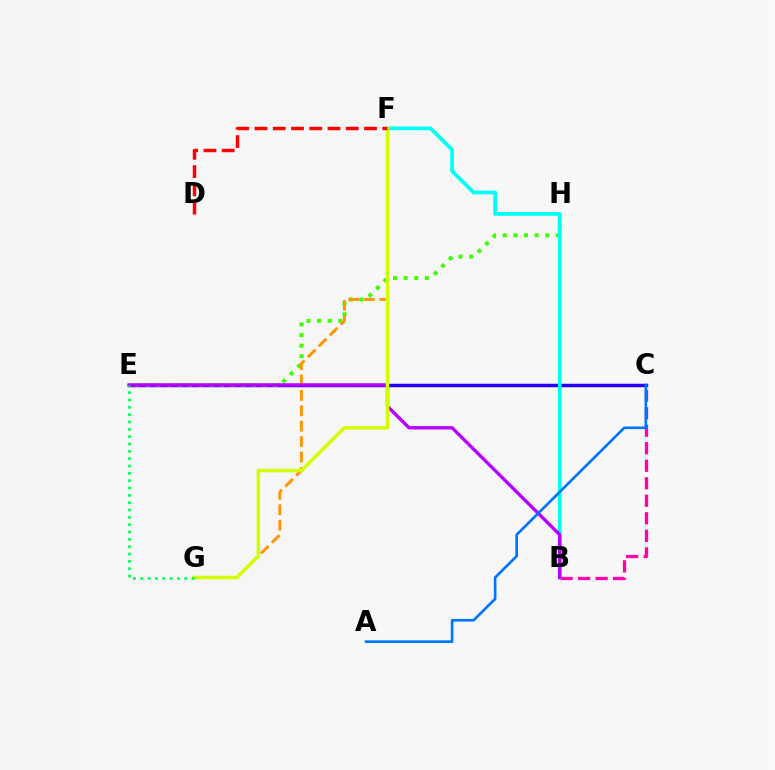{('C', 'E'): [{'color': '#2500ff', 'line_style': 'solid', 'thickness': 2.49}], ('B', 'C'): [{'color': '#ff00ac', 'line_style': 'dashed', 'thickness': 2.38}], ('E', 'H'): [{'color': '#3dff00', 'line_style': 'dotted', 'thickness': 2.88}], ('F', 'G'): [{'color': '#ff9400', 'line_style': 'dashed', 'thickness': 2.09}, {'color': '#d1ff00', 'line_style': 'solid', 'thickness': 2.51}], ('B', 'F'): [{'color': '#00fff6', 'line_style': 'solid', 'thickness': 2.7}], ('B', 'E'): [{'color': '#b900ff', 'line_style': 'solid', 'thickness': 2.41}], ('A', 'C'): [{'color': '#0074ff', 'line_style': 'solid', 'thickness': 1.9}], ('D', 'F'): [{'color': '#ff0000', 'line_style': 'dashed', 'thickness': 2.48}], ('E', 'G'): [{'color': '#00ff5c', 'line_style': 'dotted', 'thickness': 1.99}]}